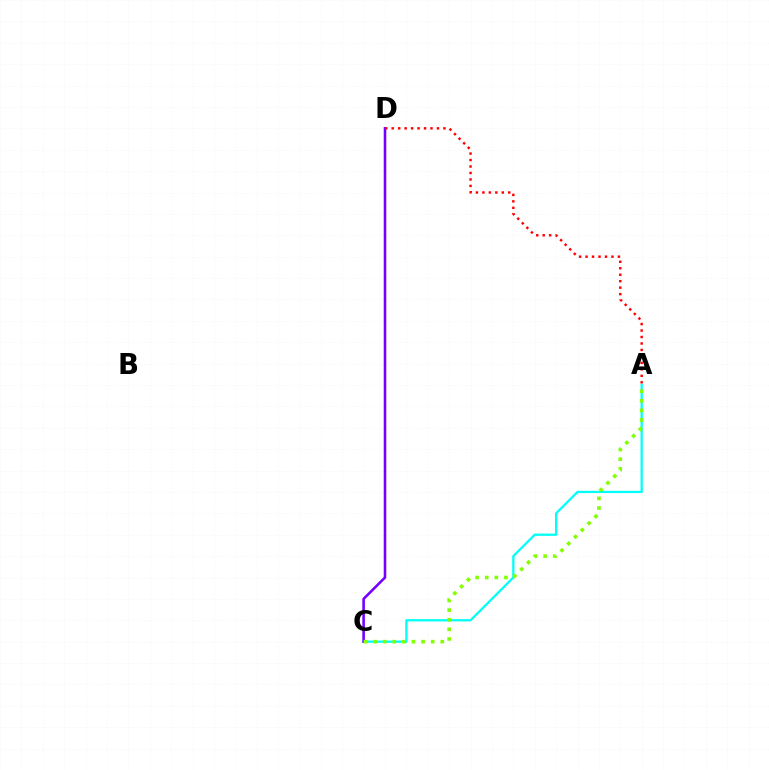{('A', 'C'): [{'color': '#00fff6', 'line_style': 'solid', 'thickness': 1.63}, {'color': '#84ff00', 'line_style': 'dotted', 'thickness': 2.61}], ('C', 'D'): [{'color': '#7200ff', 'line_style': 'solid', 'thickness': 1.86}], ('A', 'D'): [{'color': '#ff0000', 'line_style': 'dotted', 'thickness': 1.76}]}